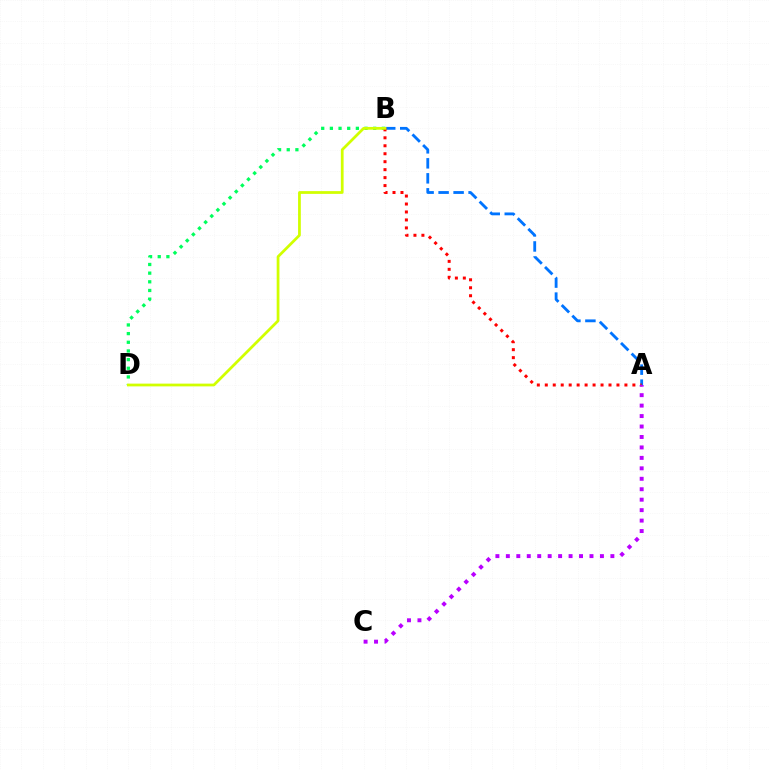{('B', 'D'): [{'color': '#00ff5c', 'line_style': 'dotted', 'thickness': 2.35}, {'color': '#d1ff00', 'line_style': 'solid', 'thickness': 1.99}], ('A', 'B'): [{'color': '#0074ff', 'line_style': 'dashed', 'thickness': 2.04}, {'color': '#ff0000', 'line_style': 'dotted', 'thickness': 2.16}], ('A', 'C'): [{'color': '#b900ff', 'line_style': 'dotted', 'thickness': 2.84}]}